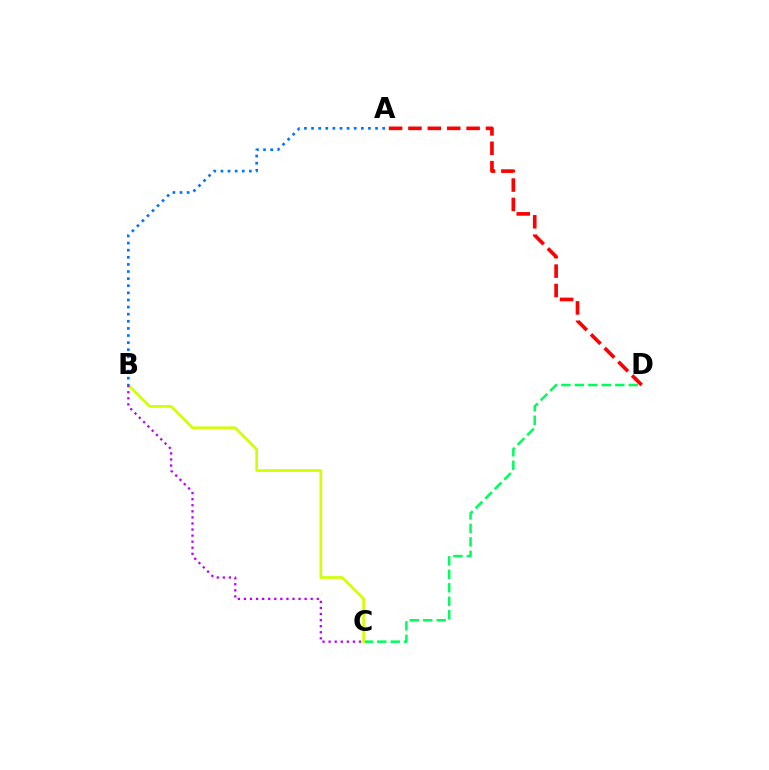{('C', 'D'): [{'color': '#00ff5c', 'line_style': 'dashed', 'thickness': 1.83}], ('A', 'D'): [{'color': '#ff0000', 'line_style': 'dashed', 'thickness': 2.63}], ('B', 'C'): [{'color': '#d1ff00', 'line_style': 'solid', 'thickness': 1.93}, {'color': '#b900ff', 'line_style': 'dotted', 'thickness': 1.65}], ('A', 'B'): [{'color': '#0074ff', 'line_style': 'dotted', 'thickness': 1.93}]}